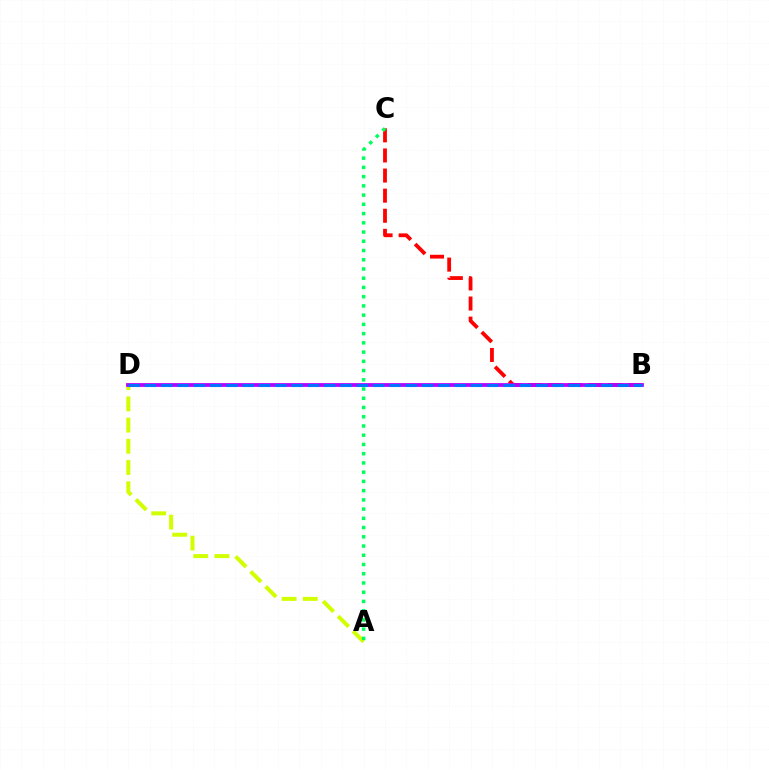{('B', 'C'): [{'color': '#ff0000', 'line_style': 'dashed', 'thickness': 2.73}], ('A', 'D'): [{'color': '#d1ff00', 'line_style': 'dashed', 'thickness': 2.88}], ('B', 'D'): [{'color': '#b900ff', 'line_style': 'solid', 'thickness': 2.72}, {'color': '#0074ff', 'line_style': 'dashed', 'thickness': 2.21}], ('A', 'C'): [{'color': '#00ff5c', 'line_style': 'dotted', 'thickness': 2.51}]}